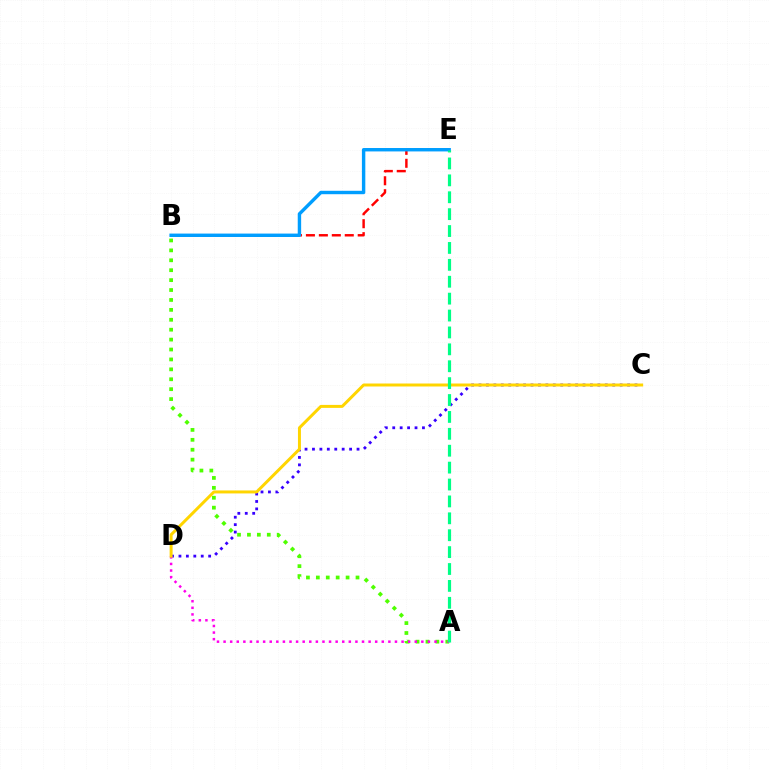{('A', 'B'): [{'color': '#4fff00', 'line_style': 'dotted', 'thickness': 2.69}], ('C', 'D'): [{'color': '#3700ff', 'line_style': 'dotted', 'thickness': 2.02}, {'color': '#ffd500', 'line_style': 'solid', 'thickness': 2.15}], ('A', 'D'): [{'color': '#ff00ed', 'line_style': 'dotted', 'thickness': 1.79}], ('B', 'E'): [{'color': '#ff0000', 'line_style': 'dashed', 'thickness': 1.76}, {'color': '#009eff', 'line_style': 'solid', 'thickness': 2.46}], ('A', 'E'): [{'color': '#00ff86', 'line_style': 'dashed', 'thickness': 2.3}]}